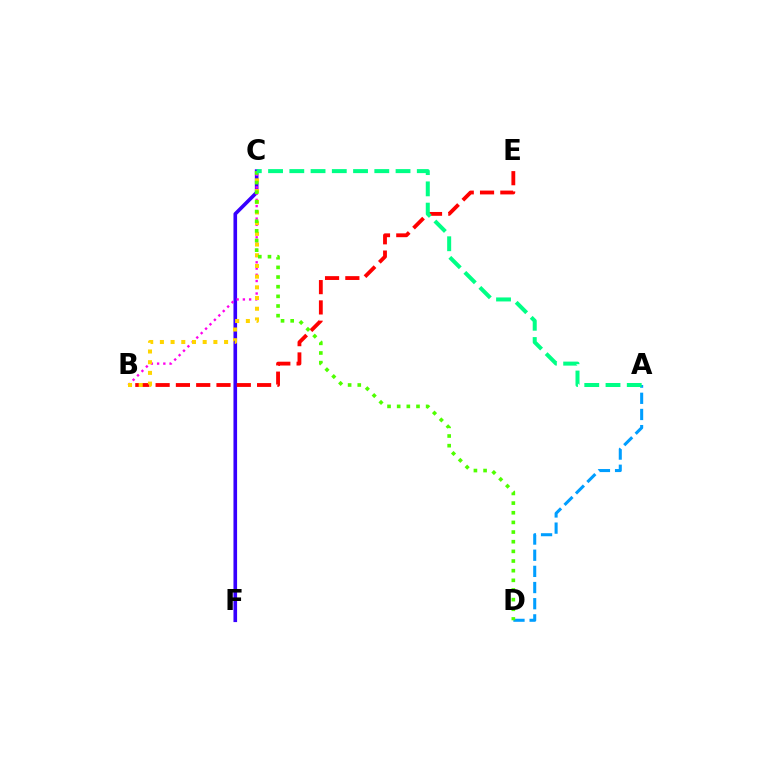{('A', 'D'): [{'color': '#009eff', 'line_style': 'dashed', 'thickness': 2.2}], ('C', 'F'): [{'color': '#3700ff', 'line_style': 'solid', 'thickness': 2.61}], ('B', 'E'): [{'color': '#ff0000', 'line_style': 'dashed', 'thickness': 2.76}], ('B', 'C'): [{'color': '#ff00ed', 'line_style': 'dotted', 'thickness': 1.7}, {'color': '#ffd500', 'line_style': 'dotted', 'thickness': 2.91}], ('C', 'D'): [{'color': '#4fff00', 'line_style': 'dotted', 'thickness': 2.62}], ('A', 'C'): [{'color': '#00ff86', 'line_style': 'dashed', 'thickness': 2.89}]}